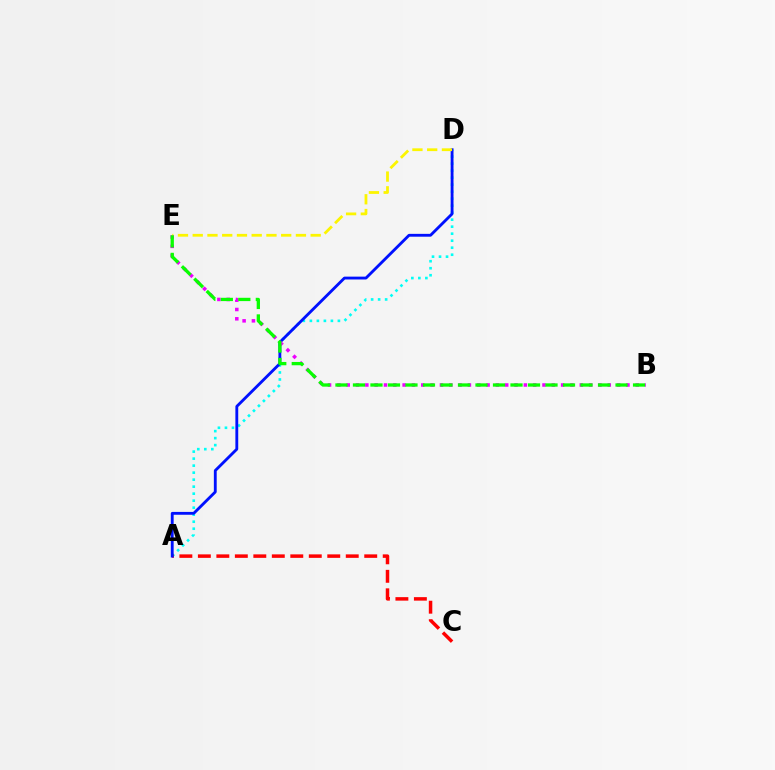{('A', 'D'): [{'color': '#00fff6', 'line_style': 'dotted', 'thickness': 1.9}, {'color': '#0010ff', 'line_style': 'solid', 'thickness': 2.05}], ('A', 'C'): [{'color': '#ff0000', 'line_style': 'dashed', 'thickness': 2.51}], ('B', 'E'): [{'color': '#ee00ff', 'line_style': 'dotted', 'thickness': 2.53}, {'color': '#08ff00', 'line_style': 'dashed', 'thickness': 2.38}], ('D', 'E'): [{'color': '#fcf500', 'line_style': 'dashed', 'thickness': 2.0}]}